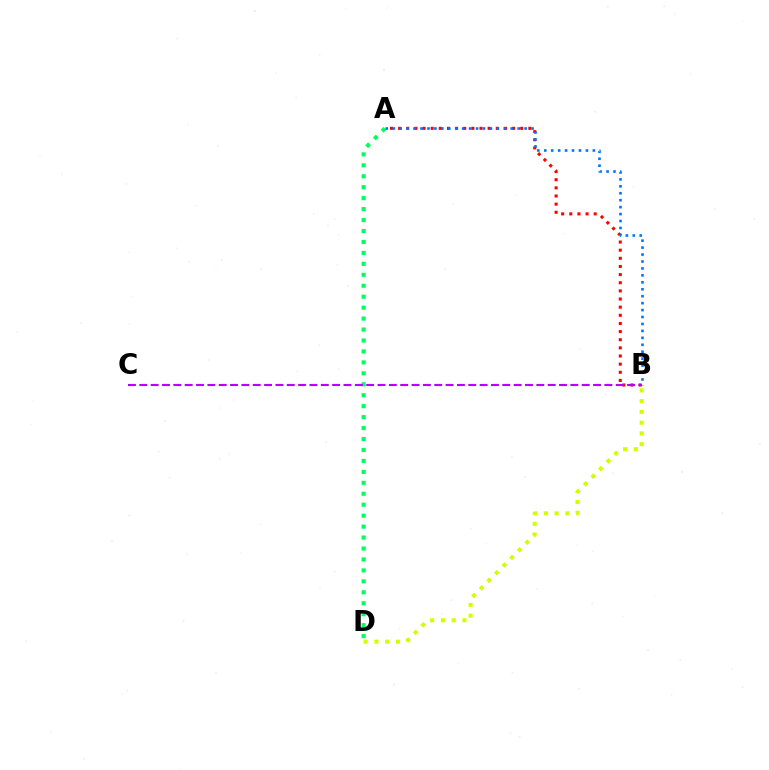{('A', 'B'): [{'color': '#ff0000', 'line_style': 'dotted', 'thickness': 2.21}, {'color': '#0074ff', 'line_style': 'dotted', 'thickness': 1.89}], ('A', 'D'): [{'color': '#00ff5c', 'line_style': 'dotted', 'thickness': 2.97}], ('B', 'D'): [{'color': '#d1ff00', 'line_style': 'dotted', 'thickness': 2.92}], ('B', 'C'): [{'color': '#b900ff', 'line_style': 'dashed', 'thickness': 1.54}]}